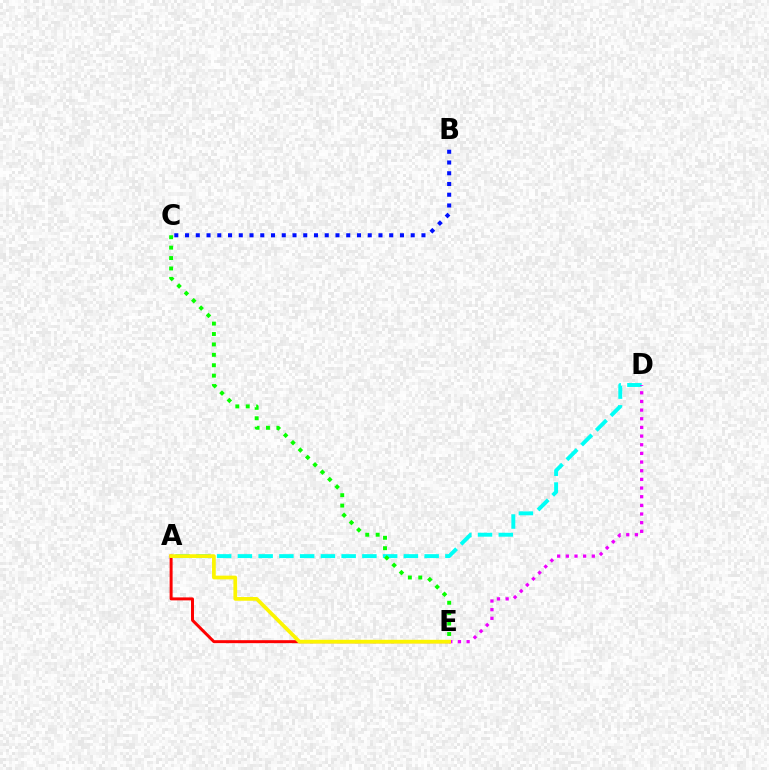{('A', 'D'): [{'color': '#00fff6', 'line_style': 'dashed', 'thickness': 2.82}], ('C', 'E'): [{'color': '#08ff00', 'line_style': 'dotted', 'thickness': 2.83}], ('D', 'E'): [{'color': '#ee00ff', 'line_style': 'dotted', 'thickness': 2.35}], ('A', 'E'): [{'color': '#ff0000', 'line_style': 'solid', 'thickness': 2.14}, {'color': '#fcf500', 'line_style': 'solid', 'thickness': 2.68}], ('B', 'C'): [{'color': '#0010ff', 'line_style': 'dotted', 'thickness': 2.92}]}